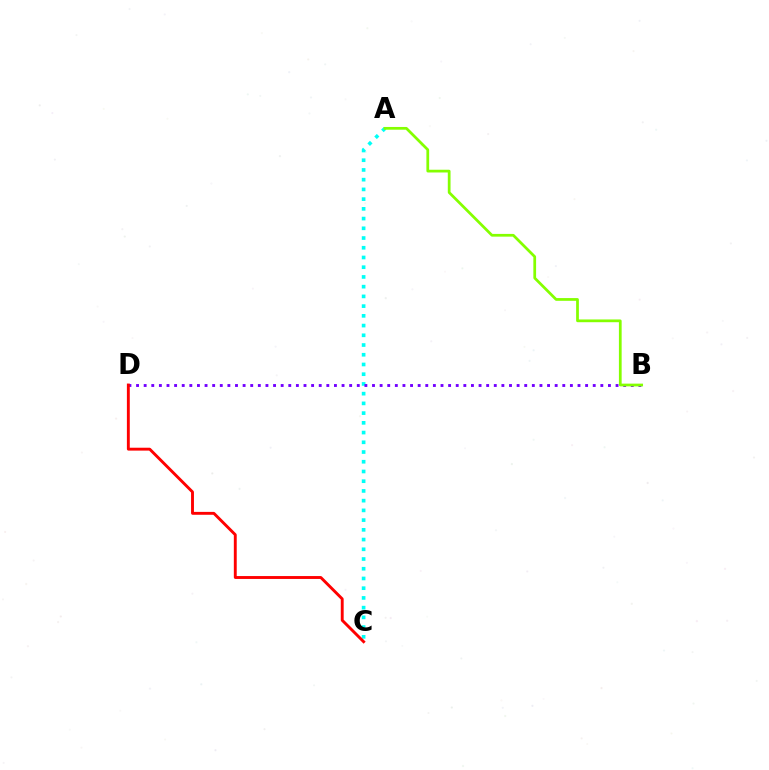{('A', 'C'): [{'color': '#00fff6', 'line_style': 'dotted', 'thickness': 2.64}], ('B', 'D'): [{'color': '#7200ff', 'line_style': 'dotted', 'thickness': 2.07}], ('A', 'B'): [{'color': '#84ff00', 'line_style': 'solid', 'thickness': 1.98}], ('C', 'D'): [{'color': '#ff0000', 'line_style': 'solid', 'thickness': 2.08}]}